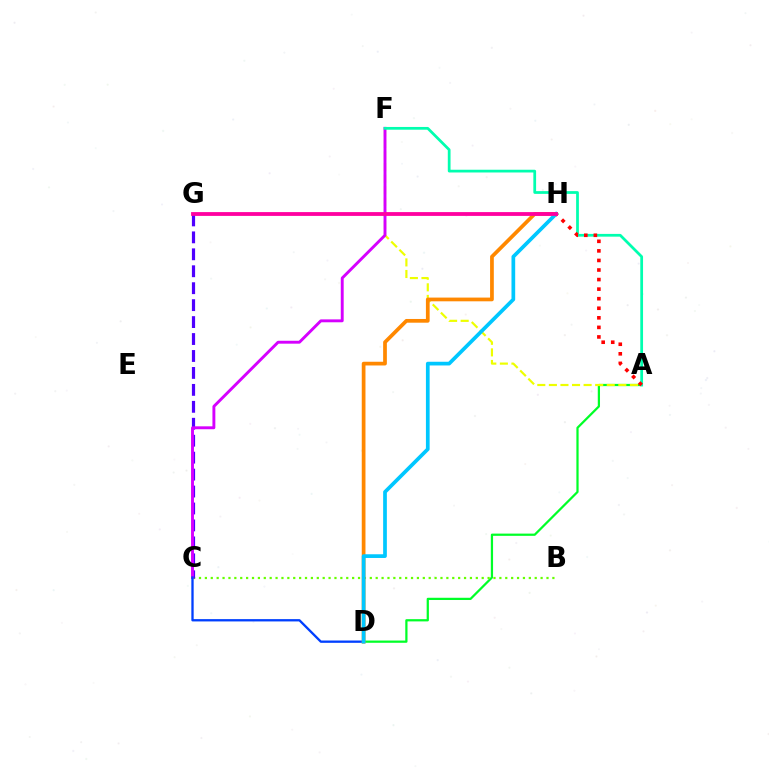{('A', 'D'): [{'color': '#00ff27', 'line_style': 'solid', 'thickness': 1.61}], ('B', 'C'): [{'color': '#66ff00', 'line_style': 'dotted', 'thickness': 1.6}], ('A', 'F'): [{'color': '#eeff00', 'line_style': 'dashed', 'thickness': 1.57}, {'color': '#00ffaf', 'line_style': 'solid', 'thickness': 1.98}], ('C', 'G'): [{'color': '#4f00ff', 'line_style': 'dashed', 'thickness': 2.3}], ('C', 'F'): [{'color': '#d600ff', 'line_style': 'solid', 'thickness': 2.09}], ('C', 'D'): [{'color': '#003fff', 'line_style': 'solid', 'thickness': 1.67}], ('D', 'H'): [{'color': '#ff8800', 'line_style': 'solid', 'thickness': 2.68}, {'color': '#00c7ff', 'line_style': 'solid', 'thickness': 2.67}], ('A', 'H'): [{'color': '#ff0000', 'line_style': 'dotted', 'thickness': 2.6}], ('G', 'H'): [{'color': '#ff00a0', 'line_style': 'solid', 'thickness': 2.74}]}